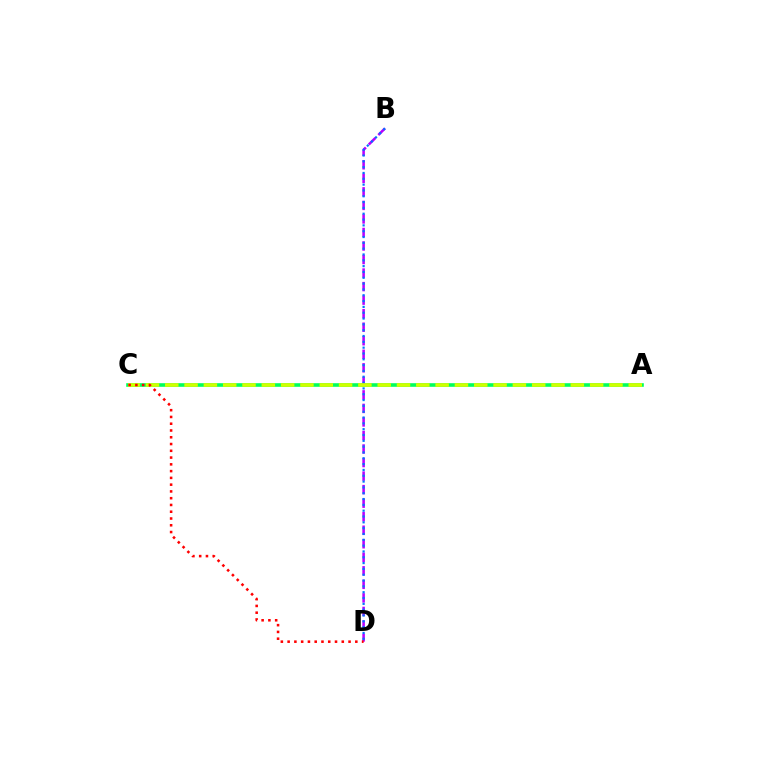{('A', 'C'): [{'color': '#00ff5c', 'line_style': 'solid', 'thickness': 2.59}, {'color': '#d1ff00', 'line_style': 'dashed', 'thickness': 2.62}], ('B', 'D'): [{'color': '#b900ff', 'line_style': 'dashed', 'thickness': 1.84}, {'color': '#0074ff', 'line_style': 'dotted', 'thickness': 1.58}], ('C', 'D'): [{'color': '#ff0000', 'line_style': 'dotted', 'thickness': 1.84}]}